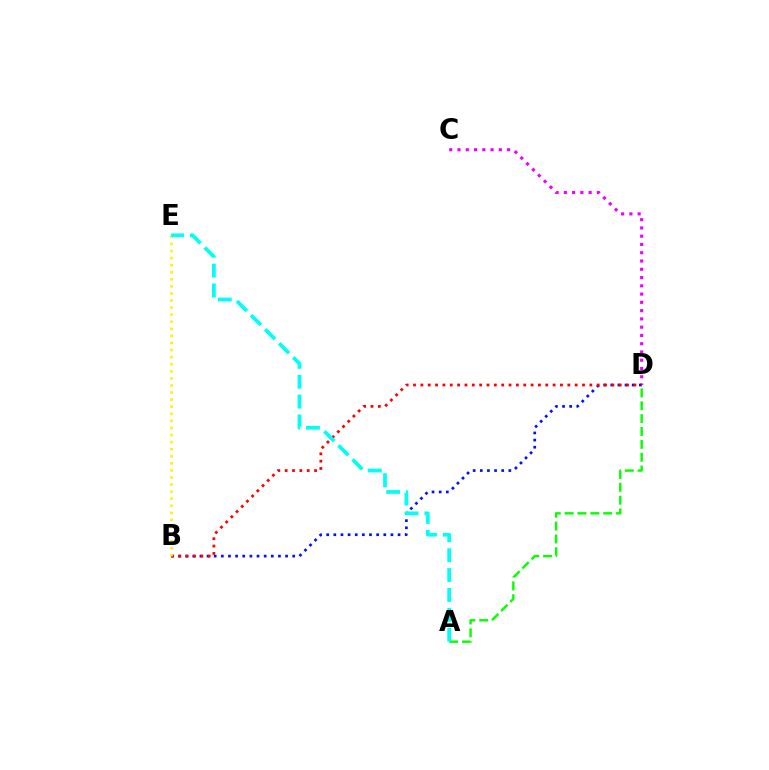{('C', 'D'): [{'color': '#ee00ff', 'line_style': 'dotted', 'thickness': 2.25}], ('A', 'D'): [{'color': '#08ff00', 'line_style': 'dashed', 'thickness': 1.75}], ('B', 'D'): [{'color': '#0010ff', 'line_style': 'dotted', 'thickness': 1.94}, {'color': '#ff0000', 'line_style': 'dotted', 'thickness': 2.0}], ('B', 'E'): [{'color': '#fcf500', 'line_style': 'dotted', 'thickness': 1.92}], ('A', 'E'): [{'color': '#00fff6', 'line_style': 'dashed', 'thickness': 2.7}]}